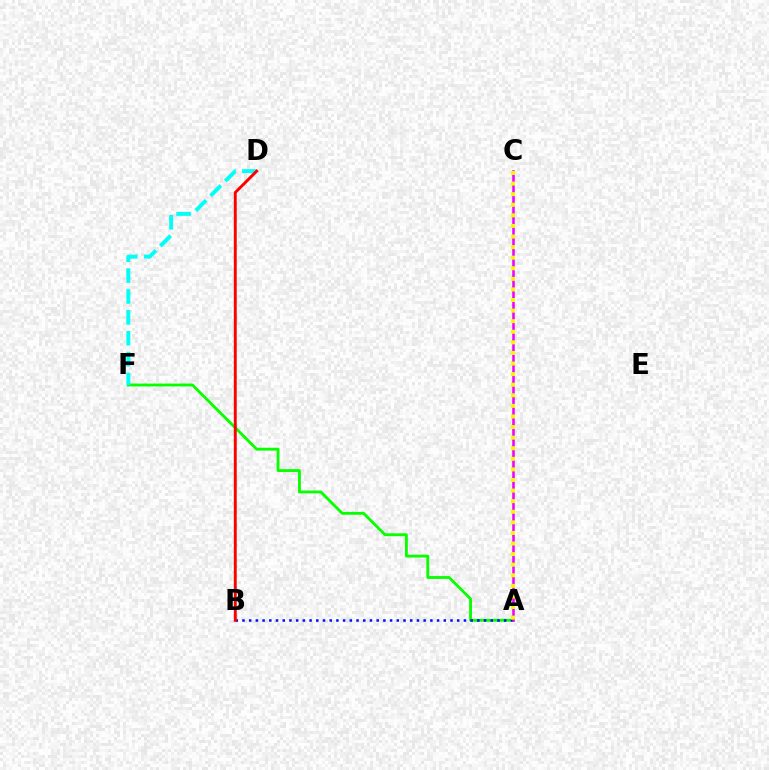{('A', 'F'): [{'color': '#08ff00', 'line_style': 'solid', 'thickness': 2.04}], ('A', 'B'): [{'color': '#0010ff', 'line_style': 'dotted', 'thickness': 1.82}], ('D', 'F'): [{'color': '#00fff6', 'line_style': 'dashed', 'thickness': 2.84}], ('A', 'C'): [{'color': '#ee00ff', 'line_style': 'solid', 'thickness': 1.82}, {'color': '#fcf500', 'line_style': 'dotted', 'thickness': 2.88}], ('B', 'D'): [{'color': '#ff0000', 'line_style': 'solid', 'thickness': 2.1}]}